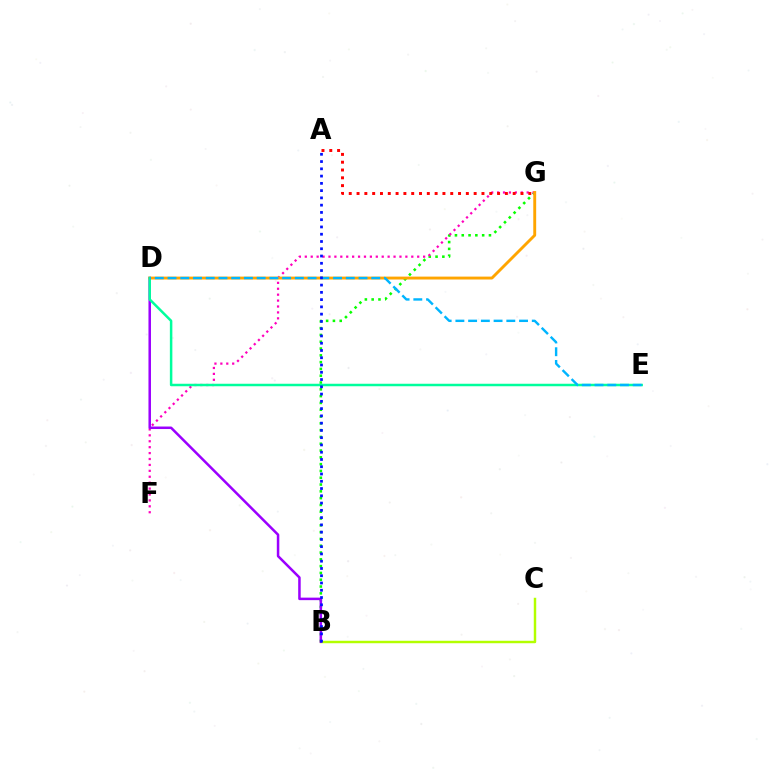{('B', 'G'): [{'color': '#08ff00', 'line_style': 'dotted', 'thickness': 1.85}], ('F', 'G'): [{'color': '#ff00bd', 'line_style': 'dotted', 'thickness': 1.61}], ('B', 'C'): [{'color': '#b3ff00', 'line_style': 'solid', 'thickness': 1.77}], ('B', 'D'): [{'color': '#9b00ff', 'line_style': 'solid', 'thickness': 1.81}], ('D', 'G'): [{'color': '#ffa500', 'line_style': 'solid', 'thickness': 2.08}], ('A', 'G'): [{'color': '#ff0000', 'line_style': 'dotted', 'thickness': 2.12}], ('D', 'E'): [{'color': '#00ff9d', 'line_style': 'solid', 'thickness': 1.8}, {'color': '#00b5ff', 'line_style': 'dashed', 'thickness': 1.73}], ('A', 'B'): [{'color': '#0010ff', 'line_style': 'dotted', 'thickness': 1.97}]}